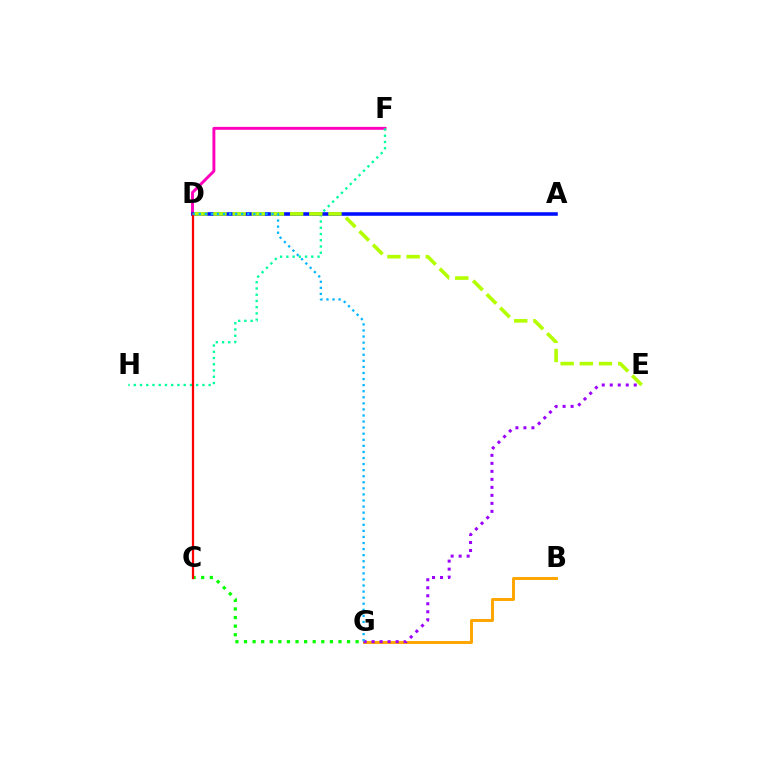{('B', 'G'): [{'color': '#ffa500', 'line_style': 'solid', 'thickness': 2.11}], ('D', 'F'): [{'color': '#ff00bd', 'line_style': 'solid', 'thickness': 2.1}], ('E', 'G'): [{'color': '#9b00ff', 'line_style': 'dotted', 'thickness': 2.17}], ('F', 'H'): [{'color': '#00ff9d', 'line_style': 'dotted', 'thickness': 1.7}], ('C', 'G'): [{'color': '#08ff00', 'line_style': 'dotted', 'thickness': 2.33}], ('A', 'D'): [{'color': '#0010ff', 'line_style': 'solid', 'thickness': 2.56}], ('D', 'E'): [{'color': '#b3ff00', 'line_style': 'dashed', 'thickness': 2.6}], ('C', 'D'): [{'color': '#ff0000', 'line_style': 'solid', 'thickness': 1.63}], ('D', 'G'): [{'color': '#00b5ff', 'line_style': 'dotted', 'thickness': 1.65}]}